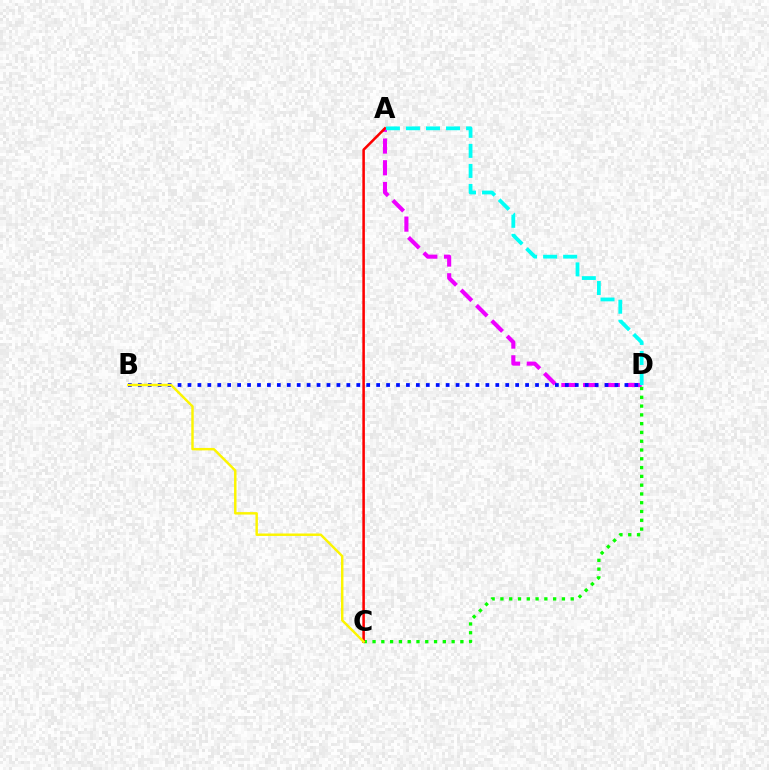{('A', 'D'): [{'color': '#ee00ff', 'line_style': 'dashed', 'thickness': 2.95}, {'color': '#00fff6', 'line_style': 'dashed', 'thickness': 2.72}], ('B', 'D'): [{'color': '#0010ff', 'line_style': 'dotted', 'thickness': 2.7}], ('C', 'D'): [{'color': '#08ff00', 'line_style': 'dotted', 'thickness': 2.39}], ('A', 'C'): [{'color': '#ff0000', 'line_style': 'solid', 'thickness': 1.83}], ('B', 'C'): [{'color': '#fcf500', 'line_style': 'solid', 'thickness': 1.76}]}